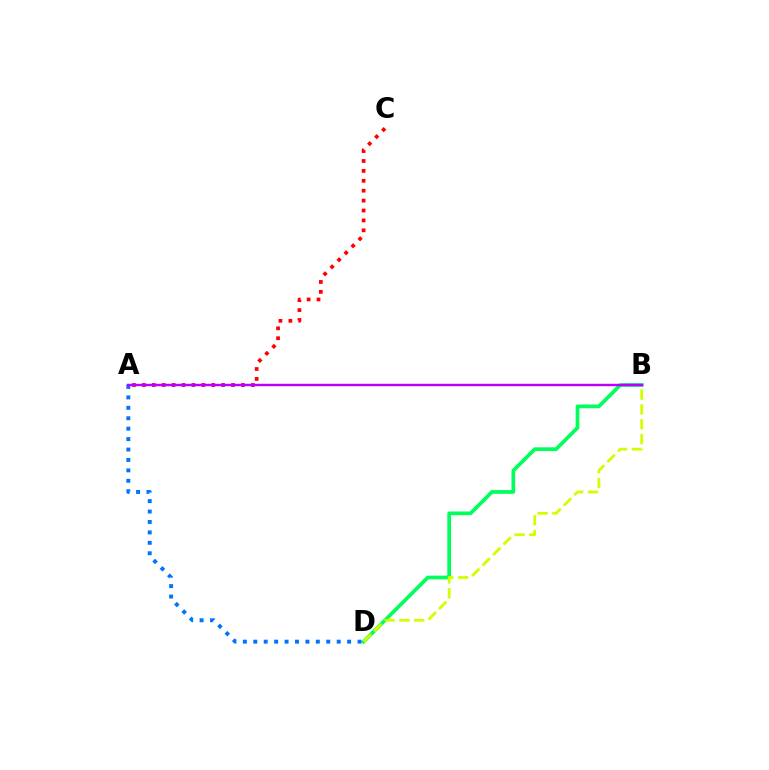{('A', 'C'): [{'color': '#ff0000', 'line_style': 'dotted', 'thickness': 2.69}], ('B', 'D'): [{'color': '#00ff5c', 'line_style': 'solid', 'thickness': 2.67}, {'color': '#d1ff00', 'line_style': 'dashed', 'thickness': 2.01}], ('A', 'D'): [{'color': '#0074ff', 'line_style': 'dotted', 'thickness': 2.83}], ('A', 'B'): [{'color': '#b900ff', 'line_style': 'solid', 'thickness': 1.76}]}